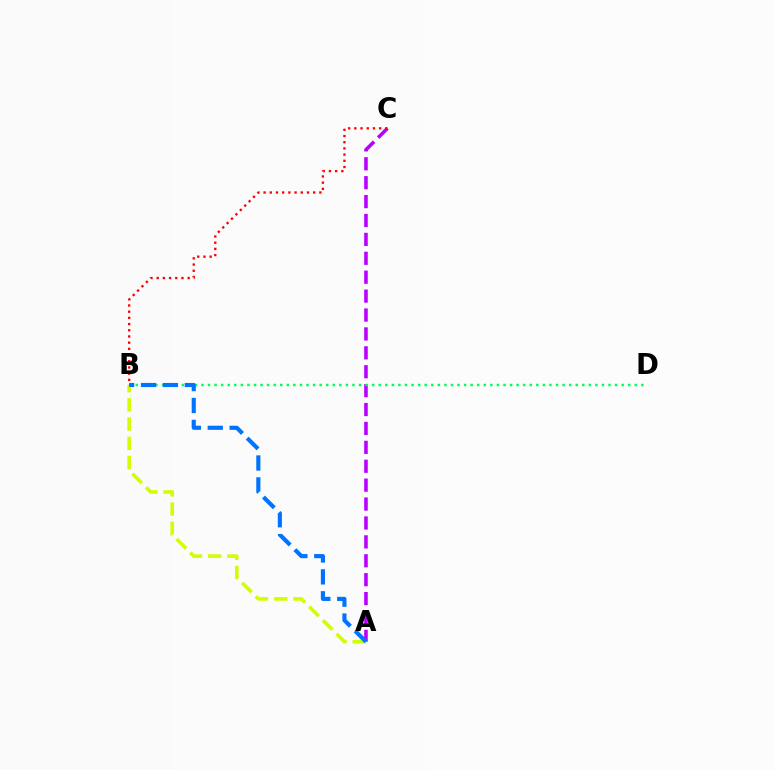{('A', 'C'): [{'color': '#b900ff', 'line_style': 'dashed', 'thickness': 2.57}], ('A', 'B'): [{'color': '#d1ff00', 'line_style': 'dashed', 'thickness': 2.61}, {'color': '#0074ff', 'line_style': 'dashed', 'thickness': 2.98}], ('B', 'D'): [{'color': '#00ff5c', 'line_style': 'dotted', 'thickness': 1.78}], ('B', 'C'): [{'color': '#ff0000', 'line_style': 'dotted', 'thickness': 1.68}]}